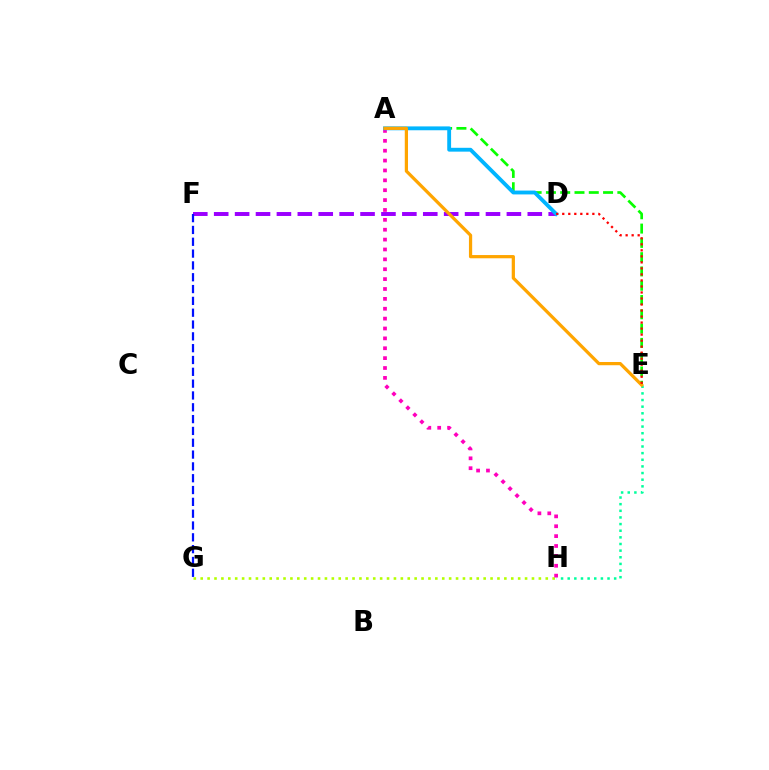{('E', 'H'): [{'color': '#00ff9d', 'line_style': 'dotted', 'thickness': 1.8}], ('A', 'E'): [{'color': '#08ff00', 'line_style': 'dashed', 'thickness': 1.94}, {'color': '#ffa500', 'line_style': 'solid', 'thickness': 2.33}], ('D', 'F'): [{'color': '#9b00ff', 'line_style': 'dashed', 'thickness': 2.84}], ('G', 'H'): [{'color': '#b3ff00', 'line_style': 'dotted', 'thickness': 1.88}], ('F', 'G'): [{'color': '#0010ff', 'line_style': 'dashed', 'thickness': 1.61}], ('A', 'H'): [{'color': '#ff00bd', 'line_style': 'dotted', 'thickness': 2.68}], ('A', 'D'): [{'color': '#00b5ff', 'line_style': 'solid', 'thickness': 2.77}], ('D', 'E'): [{'color': '#ff0000', 'line_style': 'dotted', 'thickness': 1.64}]}